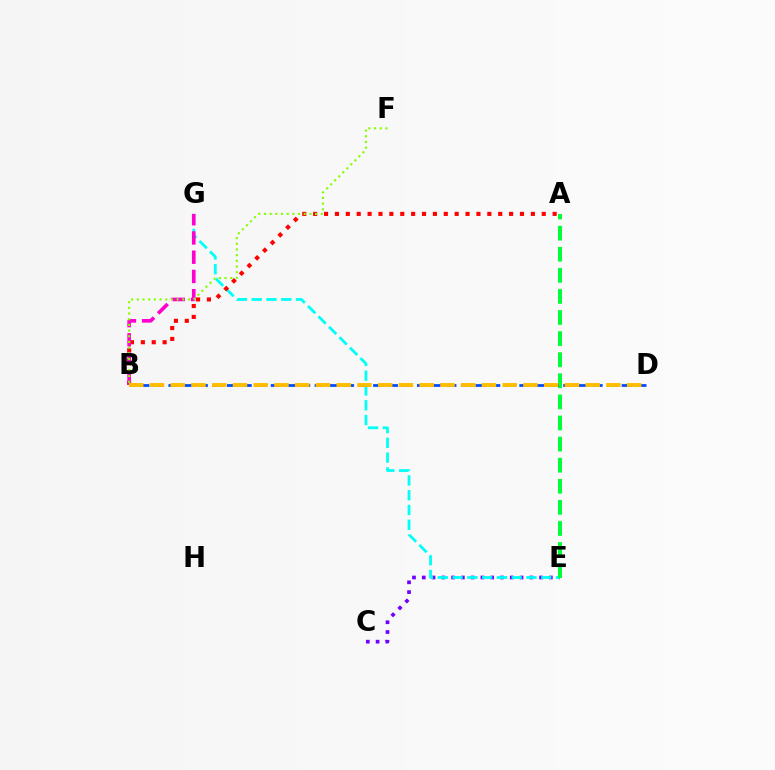{('C', 'E'): [{'color': '#7200ff', 'line_style': 'dotted', 'thickness': 2.66}], ('E', 'G'): [{'color': '#00fff6', 'line_style': 'dashed', 'thickness': 2.01}], ('A', 'B'): [{'color': '#ff0000', 'line_style': 'dotted', 'thickness': 2.96}], ('A', 'E'): [{'color': '#00ff39', 'line_style': 'dashed', 'thickness': 2.87}], ('B', 'G'): [{'color': '#ff00cf', 'line_style': 'dashed', 'thickness': 2.61}], ('B', 'F'): [{'color': '#84ff00', 'line_style': 'dotted', 'thickness': 1.54}], ('B', 'D'): [{'color': '#004bff', 'line_style': 'dashed', 'thickness': 1.99}, {'color': '#ffbd00', 'line_style': 'dashed', 'thickness': 2.82}]}